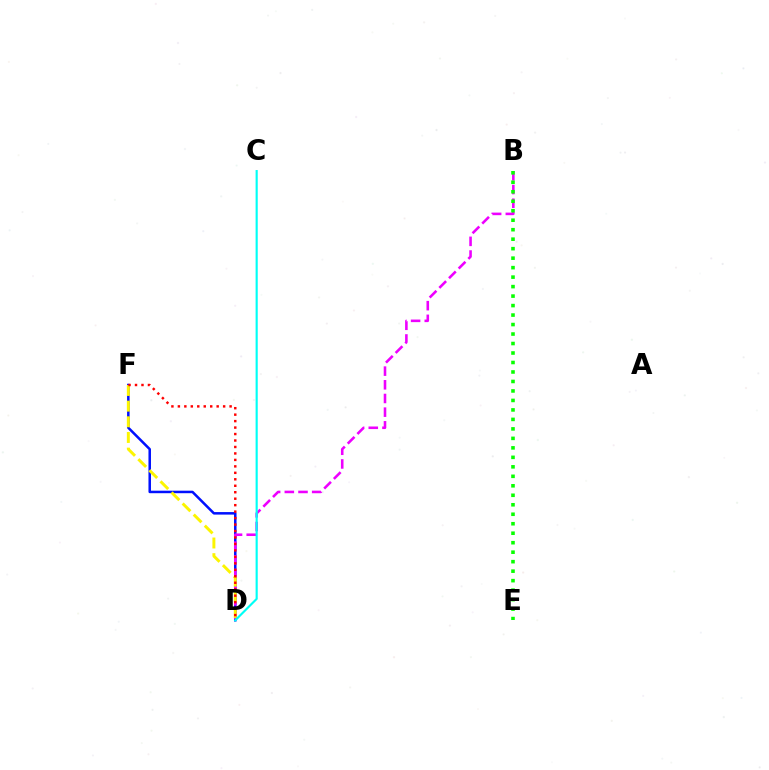{('D', 'F'): [{'color': '#0010ff', 'line_style': 'solid', 'thickness': 1.81}, {'color': '#fcf500', 'line_style': 'dashed', 'thickness': 2.13}, {'color': '#ff0000', 'line_style': 'dotted', 'thickness': 1.76}], ('B', 'D'): [{'color': '#ee00ff', 'line_style': 'dashed', 'thickness': 1.86}], ('C', 'D'): [{'color': '#00fff6', 'line_style': 'solid', 'thickness': 1.55}], ('B', 'E'): [{'color': '#08ff00', 'line_style': 'dotted', 'thickness': 2.58}]}